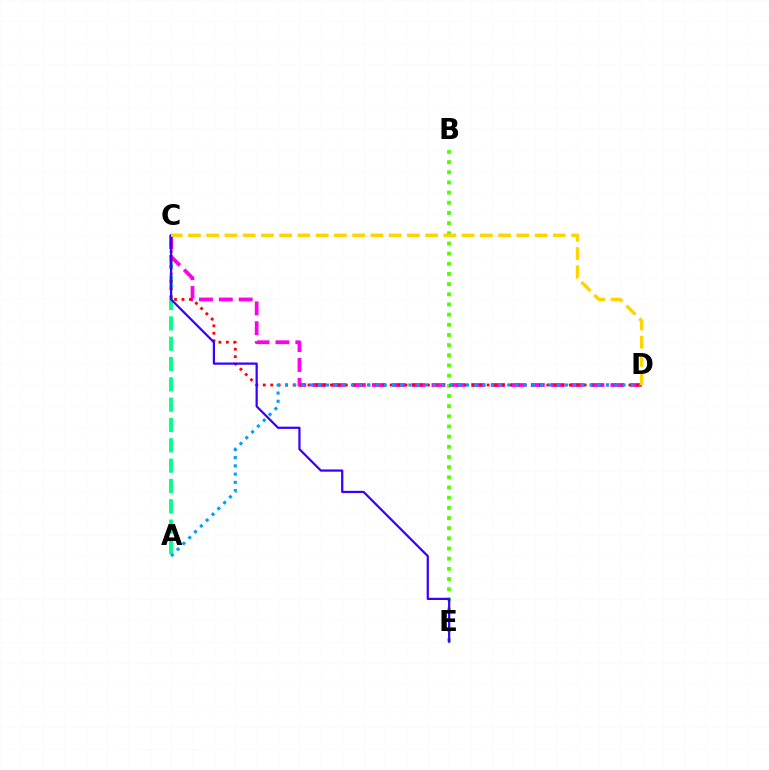{('A', 'C'): [{'color': '#00ff86', 'line_style': 'dashed', 'thickness': 2.76}], ('C', 'D'): [{'color': '#ff00ed', 'line_style': 'dashed', 'thickness': 2.7}, {'color': '#ff0000', 'line_style': 'dotted', 'thickness': 2.03}, {'color': '#ffd500', 'line_style': 'dashed', 'thickness': 2.48}], ('B', 'E'): [{'color': '#4fff00', 'line_style': 'dotted', 'thickness': 2.76}], ('C', 'E'): [{'color': '#3700ff', 'line_style': 'solid', 'thickness': 1.6}], ('A', 'D'): [{'color': '#009eff', 'line_style': 'dotted', 'thickness': 2.24}]}